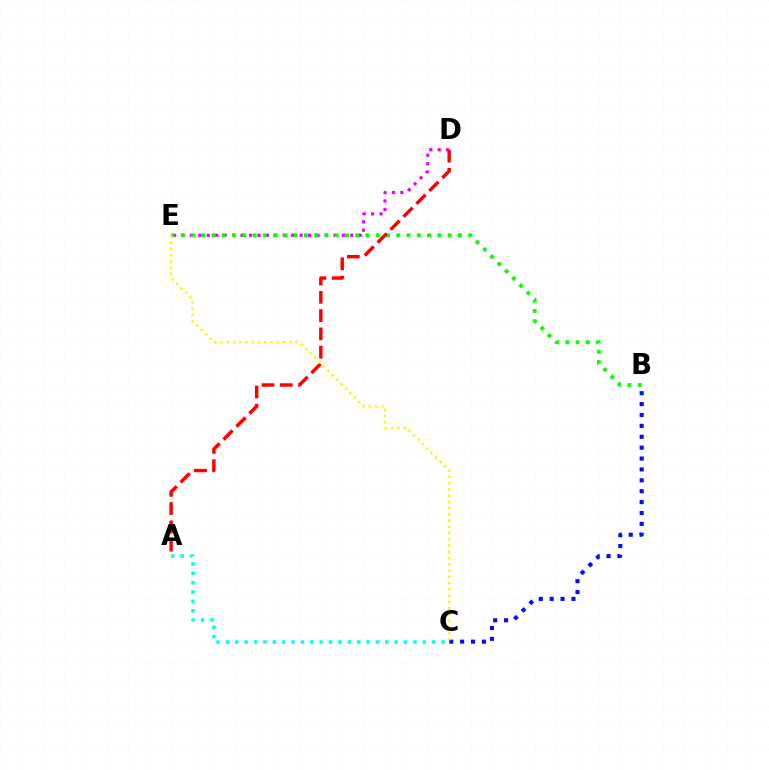{('D', 'E'): [{'color': '#ee00ff', 'line_style': 'dotted', 'thickness': 2.29}], ('B', 'E'): [{'color': '#08ff00', 'line_style': 'dotted', 'thickness': 2.79}], ('B', 'C'): [{'color': '#0010ff', 'line_style': 'dotted', 'thickness': 2.96}], ('A', 'D'): [{'color': '#ff0000', 'line_style': 'dashed', 'thickness': 2.48}], ('A', 'C'): [{'color': '#00fff6', 'line_style': 'dotted', 'thickness': 2.55}], ('C', 'E'): [{'color': '#fcf500', 'line_style': 'dotted', 'thickness': 1.7}]}